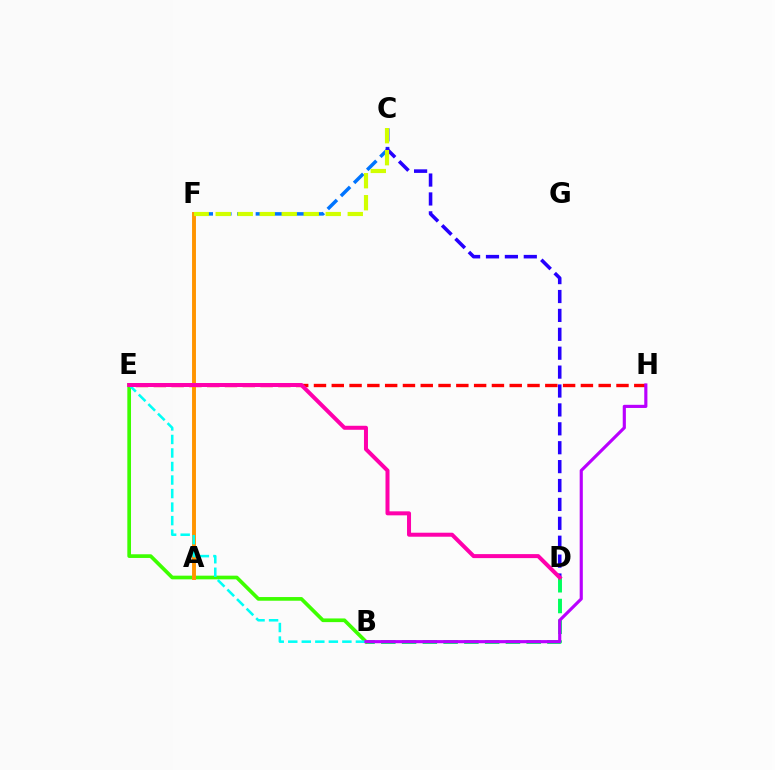{('C', 'F'): [{'color': '#0074ff', 'line_style': 'dashed', 'thickness': 2.52}, {'color': '#d1ff00', 'line_style': 'dashed', 'thickness': 2.99}], ('C', 'D'): [{'color': '#2500ff', 'line_style': 'dashed', 'thickness': 2.57}], ('B', 'D'): [{'color': '#00ff5c', 'line_style': 'dashed', 'thickness': 2.82}], ('B', 'E'): [{'color': '#3dff00', 'line_style': 'solid', 'thickness': 2.65}, {'color': '#00fff6', 'line_style': 'dashed', 'thickness': 1.84}], ('E', 'H'): [{'color': '#ff0000', 'line_style': 'dashed', 'thickness': 2.42}], ('A', 'F'): [{'color': '#ff9400', 'line_style': 'solid', 'thickness': 2.81}], ('B', 'H'): [{'color': '#b900ff', 'line_style': 'solid', 'thickness': 2.26}], ('D', 'E'): [{'color': '#ff00ac', 'line_style': 'solid', 'thickness': 2.88}]}